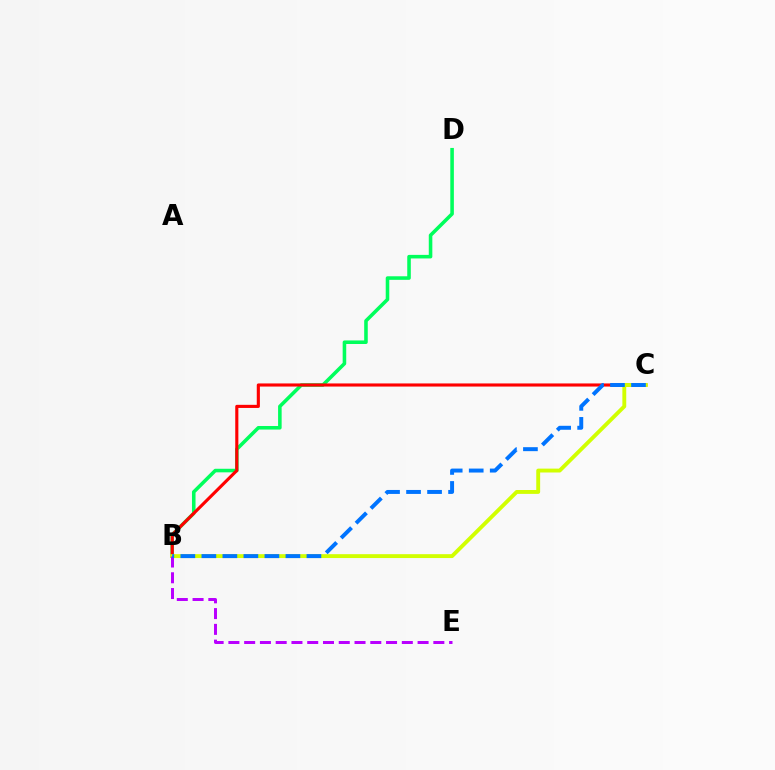{('B', 'D'): [{'color': '#00ff5c', 'line_style': 'solid', 'thickness': 2.57}], ('B', 'C'): [{'color': '#ff0000', 'line_style': 'solid', 'thickness': 2.24}, {'color': '#d1ff00', 'line_style': 'solid', 'thickness': 2.79}, {'color': '#0074ff', 'line_style': 'dashed', 'thickness': 2.85}], ('B', 'E'): [{'color': '#b900ff', 'line_style': 'dashed', 'thickness': 2.14}]}